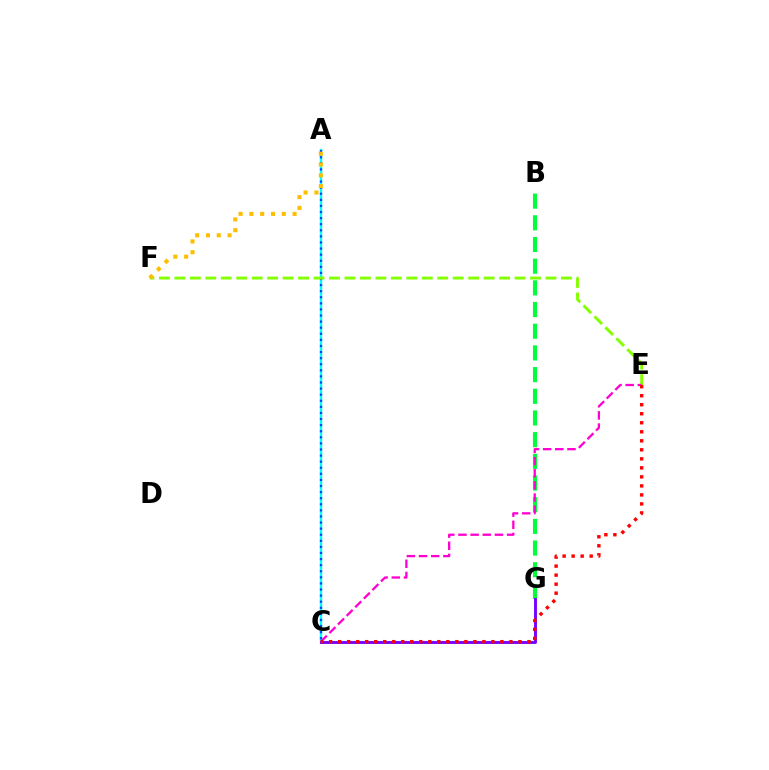{('A', 'C'): [{'color': '#00fff6', 'line_style': 'solid', 'thickness': 1.71}, {'color': '#004bff', 'line_style': 'dotted', 'thickness': 1.65}], ('E', 'F'): [{'color': '#84ff00', 'line_style': 'dashed', 'thickness': 2.1}], ('B', 'G'): [{'color': '#00ff39', 'line_style': 'dashed', 'thickness': 2.95}], ('C', 'G'): [{'color': '#7200ff', 'line_style': 'solid', 'thickness': 2.07}], ('C', 'E'): [{'color': '#ff00cf', 'line_style': 'dashed', 'thickness': 1.65}, {'color': '#ff0000', 'line_style': 'dotted', 'thickness': 2.45}], ('A', 'F'): [{'color': '#ffbd00', 'line_style': 'dotted', 'thickness': 2.94}]}